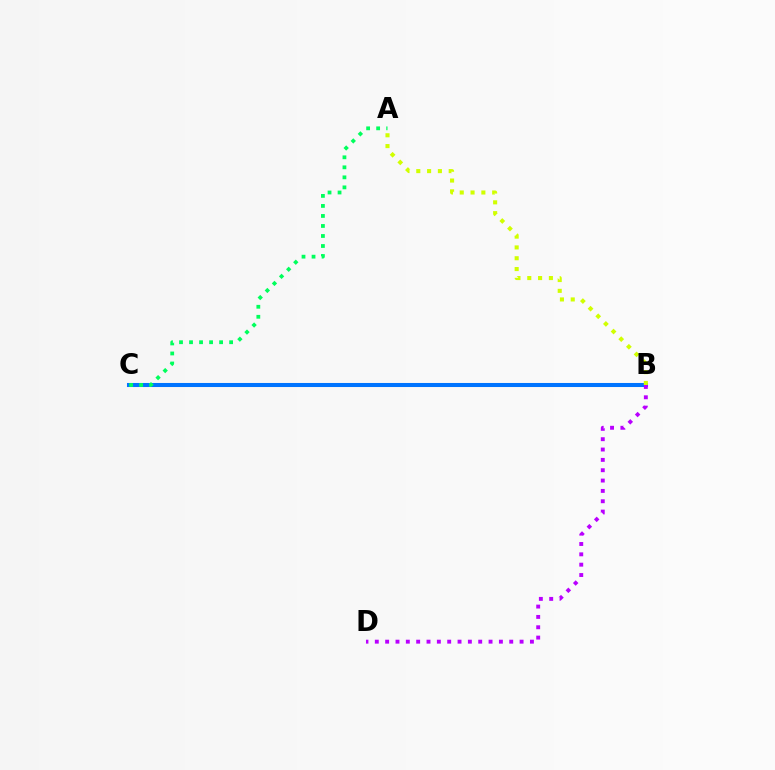{('B', 'C'): [{'color': '#ff0000', 'line_style': 'dotted', 'thickness': 2.04}, {'color': '#0074ff', 'line_style': 'solid', 'thickness': 2.92}], ('A', 'B'): [{'color': '#d1ff00', 'line_style': 'dotted', 'thickness': 2.94}], ('A', 'C'): [{'color': '#00ff5c', 'line_style': 'dotted', 'thickness': 2.72}], ('B', 'D'): [{'color': '#b900ff', 'line_style': 'dotted', 'thickness': 2.81}]}